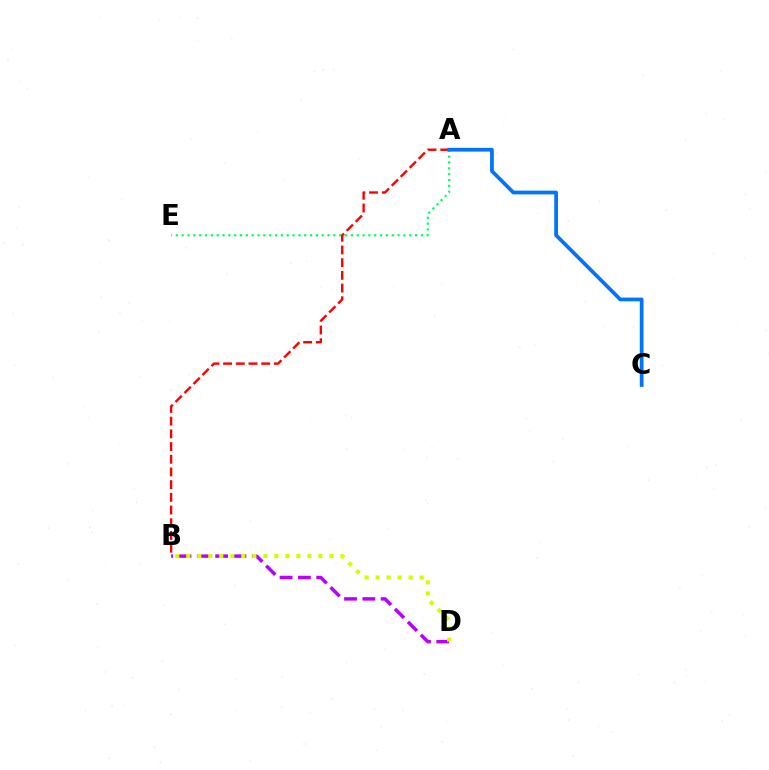{('A', 'E'): [{'color': '#00ff5c', 'line_style': 'dotted', 'thickness': 1.59}], ('A', 'B'): [{'color': '#ff0000', 'line_style': 'dashed', 'thickness': 1.73}], ('A', 'C'): [{'color': '#0074ff', 'line_style': 'solid', 'thickness': 2.69}], ('B', 'D'): [{'color': '#b900ff', 'line_style': 'dashed', 'thickness': 2.49}, {'color': '#d1ff00', 'line_style': 'dotted', 'thickness': 2.99}]}